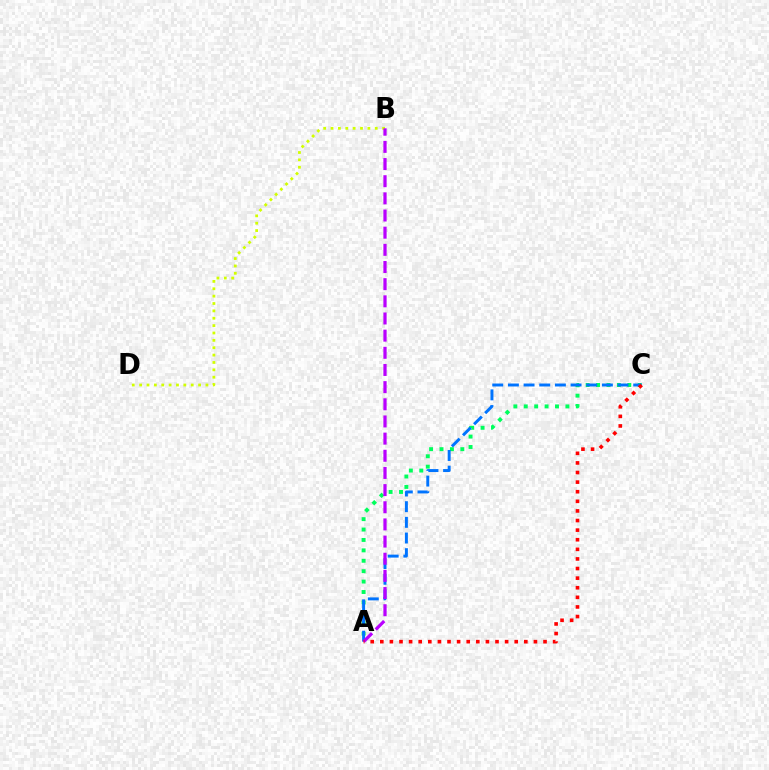{('A', 'C'): [{'color': '#00ff5c', 'line_style': 'dotted', 'thickness': 2.83}, {'color': '#0074ff', 'line_style': 'dashed', 'thickness': 2.13}, {'color': '#ff0000', 'line_style': 'dotted', 'thickness': 2.61}], ('B', 'D'): [{'color': '#d1ff00', 'line_style': 'dotted', 'thickness': 2.0}], ('A', 'B'): [{'color': '#b900ff', 'line_style': 'dashed', 'thickness': 2.33}]}